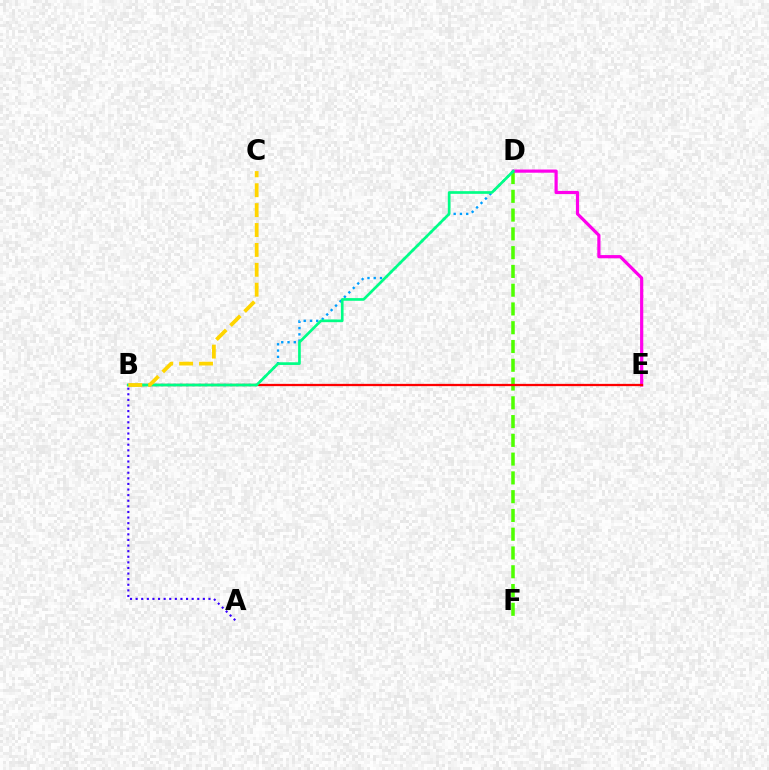{('D', 'F'): [{'color': '#4fff00', 'line_style': 'dashed', 'thickness': 2.55}], ('D', 'E'): [{'color': '#ff00ed', 'line_style': 'solid', 'thickness': 2.3}], ('A', 'B'): [{'color': '#3700ff', 'line_style': 'dotted', 'thickness': 1.52}], ('B', 'E'): [{'color': '#ff0000', 'line_style': 'solid', 'thickness': 1.64}], ('B', 'D'): [{'color': '#009eff', 'line_style': 'dotted', 'thickness': 1.7}, {'color': '#00ff86', 'line_style': 'solid', 'thickness': 1.94}], ('B', 'C'): [{'color': '#ffd500', 'line_style': 'dashed', 'thickness': 2.7}]}